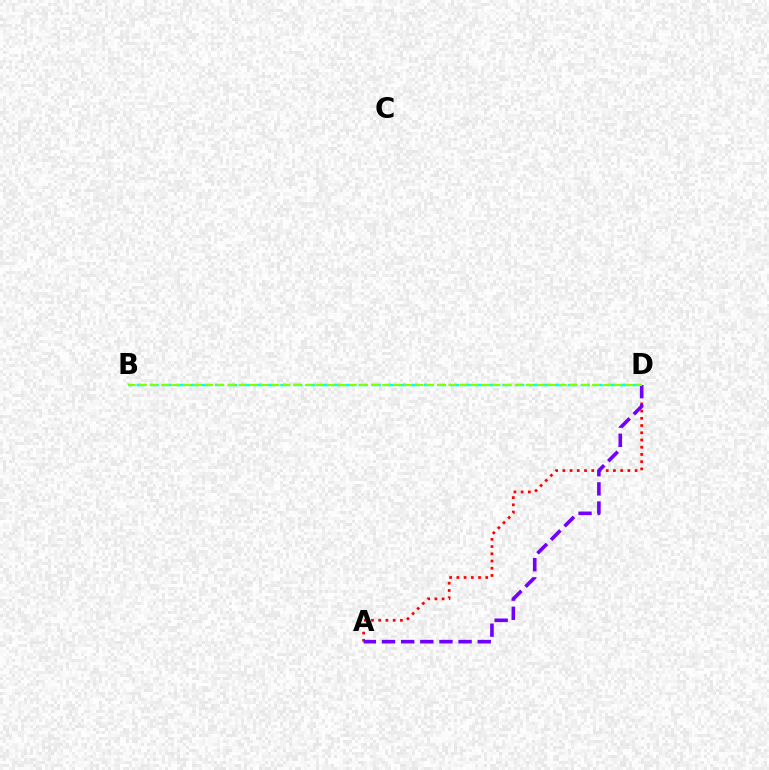{('A', 'D'): [{'color': '#ff0000', 'line_style': 'dotted', 'thickness': 1.96}, {'color': '#7200ff', 'line_style': 'dashed', 'thickness': 2.6}], ('B', 'D'): [{'color': '#00fff6', 'line_style': 'dashed', 'thickness': 1.77}, {'color': '#84ff00', 'line_style': 'dashed', 'thickness': 1.5}]}